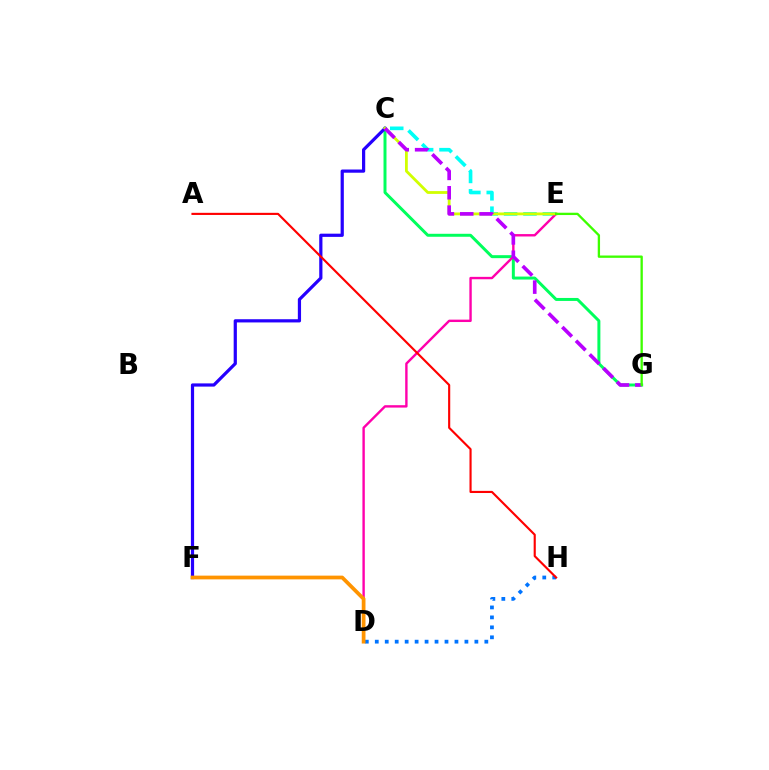{('C', 'G'): [{'color': '#00ff5c', 'line_style': 'solid', 'thickness': 2.14}, {'color': '#b900ff', 'line_style': 'dashed', 'thickness': 2.63}], ('C', 'E'): [{'color': '#00fff6', 'line_style': 'dashed', 'thickness': 2.63}, {'color': '#d1ff00', 'line_style': 'solid', 'thickness': 2.02}], ('D', 'H'): [{'color': '#0074ff', 'line_style': 'dotted', 'thickness': 2.71}], ('C', 'F'): [{'color': '#2500ff', 'line_style': 'solid', 'thickness': 2.31}], ('D', 'E'): [{'color': '#ff00ac', 'line_style': 'solid', 'thickness': 1.72}], ('A', 'H'): [{'color': '#ff0000', 'line_style': 'solid', 'thickness': 1.54}], ('E', 'G'): [{'color': '#3dff00', 'line_style': 'solid', 'thickness': 1.67}], ('D', 'F'): [{'color': '#ff9400', 'line_style': 'solid', 'thickness': 2.69}]}